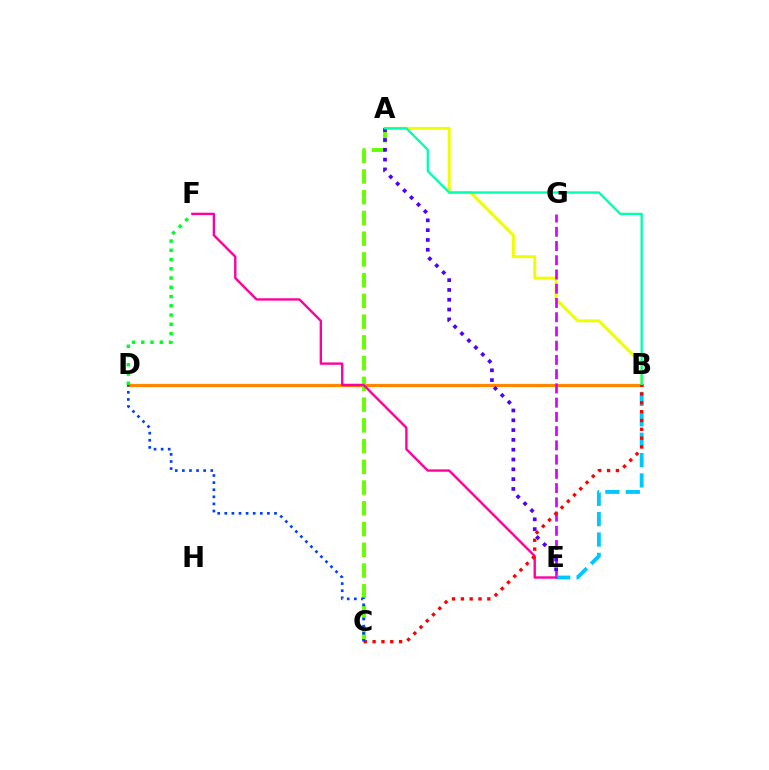{('A', 'B'): [{'color': '#eeff00', 'line_style': 'solid', 'thickness': 2.12}, {'color': '#00ffaf', 'line_style': 'solid', 'thickness': 1.67}], ('B', 'D'): [{'color': '#ff8800', 'line_style': 'solid', 'thickness': 2.33}], ('E', 'G'): [{'color': '#d600ff', 'line_style': 'dashed', 'thickness': 1.93}], ('A', 'C'): [{'color': '#66ff00', 'line_style': 'dashed', 'thickness': 2.82}], ('B', 'E'): [{'color': '#00c7ff', 'line_style': 'dashed', 'thickness': 2.77}], ('A', 'E'): [{'color': '#4f00ff', 'line_style': 'dotted', 'thickness': 2.66}], ('D', 'F'): [{'color': '#00ff27', 'line_style': 'dotted', 'thickness': 2.51}], ('E', 'F'): [{'color': '#ff00a0', 'line_style': 'solid', 'thickness': 1.71}], ('B', 'C'): [{'color': '#ff0000', 'line_style': 'dotted', 'thickness': 2.4}], ('C', 'D'): [{'color': '#003fff', 'line_style': 'dotted', 'thickness': 1.93}]}